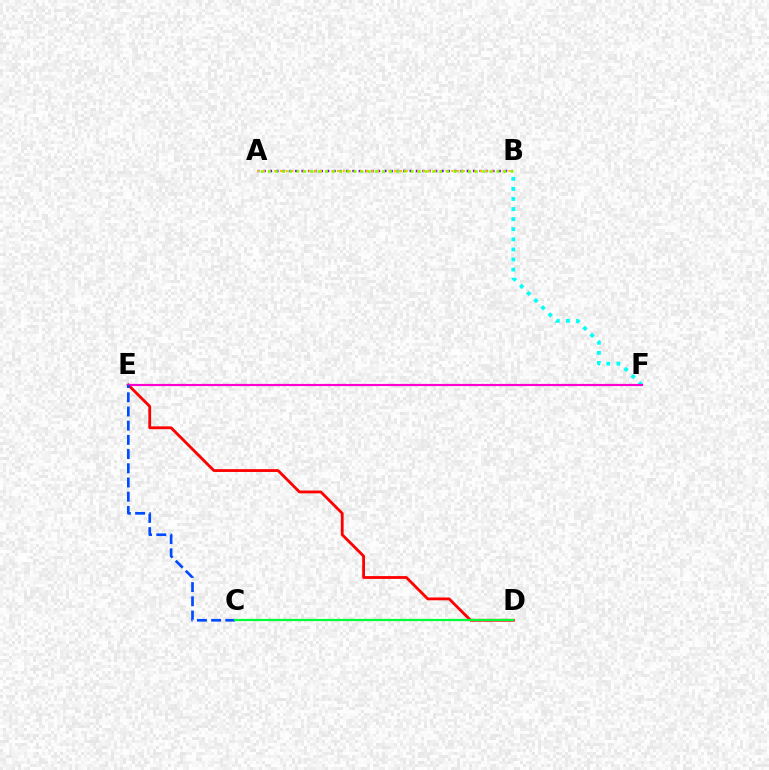{('A', 'B'): [{'color': '#7200ff', 'line_style': 'dotted', 'thickness': 1.73}, {'color': '#ffbd00', 'line_style': 'dotted', 'thickness': 1.55}, {'color': '#84ff00', 'line_style': 'dotted', 'thickness': 1.94}], ('B', 'F'): [{'color': '#00fff6', 'line_style': 'dotted', 'thickness': 2.74}], ('D', 'E'): [{'color': '#ff0000', 'line_style': 'solid', 'thickness': 2.02}], ('E', 'F'): [{'color': '#ff00cf', 'line_style': 'solid', 'thickness': 1.57}], ('C', 'E'): [{'color': '#004bff', 'line_style': 'dashed', 'thickness': 1.93}], ('C', 'D'): [{'color': '#00ff39', 'line_style': 'solid', 'thickness': 1.6}]}